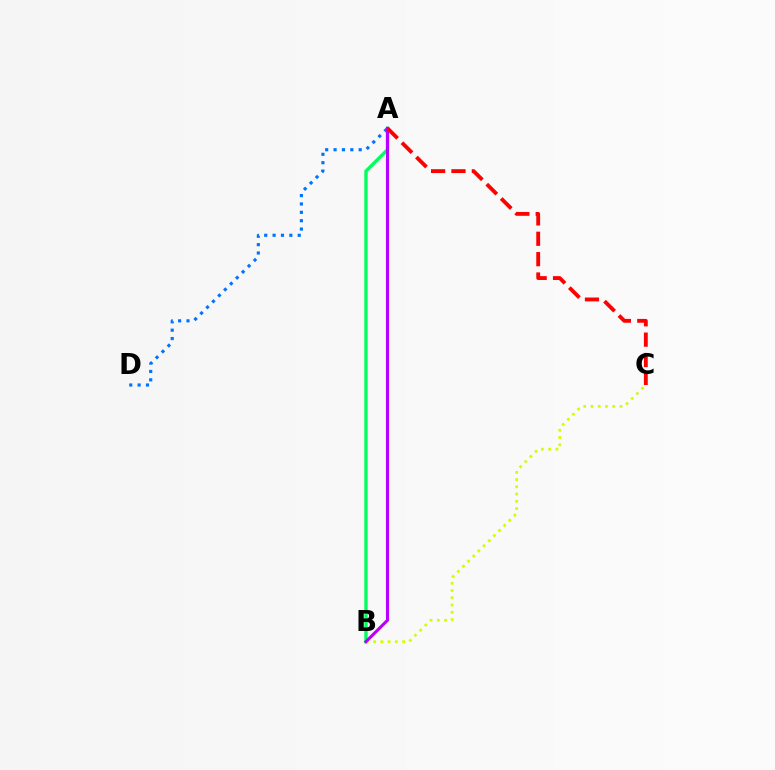{('A', 'B'): [{'color': '#00ff5c', 'line_style': 'solid', 'thickness': 2.41}, {'color': '#b900ff', 'line_style': 'solid', 'thickness': 2.23}], ('A', 'D'): [{'color': '#0074ff', 'line_style': 'dotted', 'thickness': 2.27}], ('B', 'C'): [{'color': '#d1ff00', 'line_style': 'dotted', 'thickness': 1.97}], ('A', 'C'): [{'color': '#ff0000', 'line_style': 'dashed', 'thickness': 2.77}]}